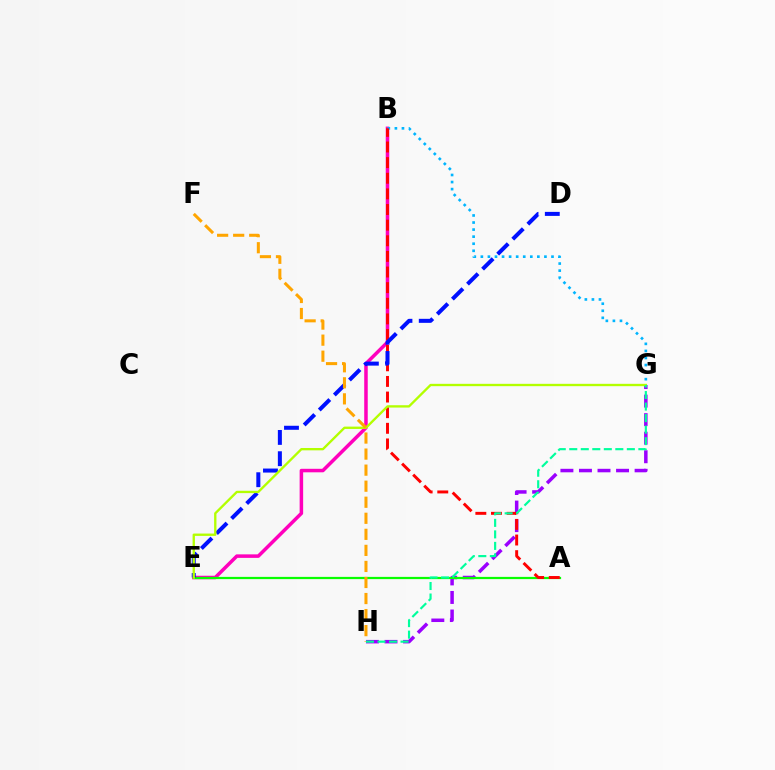{('B', 'E'): [{'color': '#ff00bd', 'line_style': 'solid', 'thickness': 2.53}], ('G', 'H'): [{'color': '#9b00ff', 'line_style': 'dashed', 'thickness': 2.52}, {'color': '#00ff9d', 'line_style': 'dashed', 'thickness': 1.56}], ('A', 'E'): [{'color': '#08ff00', 'line_style': 'solid', 'thickness': 1.6}], ('B', 'G'): [{'color': '#00b5ff', 'line_style': 'dotted', 'thickness': 1.92}], ('A', 'B'): [{'color': '#ff0000', 'line_style': 'dashed', 'thickness': 2.12}], ('D', 'E'): [{'color': '#0010ff', 'line_style': 'dashed', 'thickness': 2.89}], ('E', 'G'): [{'color': '#b3ff00', 'line_style': 'solid', 'thickness': 1.68}], ('F', 'H'): [{'color': '#ffa500', 'line_style': 'dashed', 'thickness': 2.18}]}